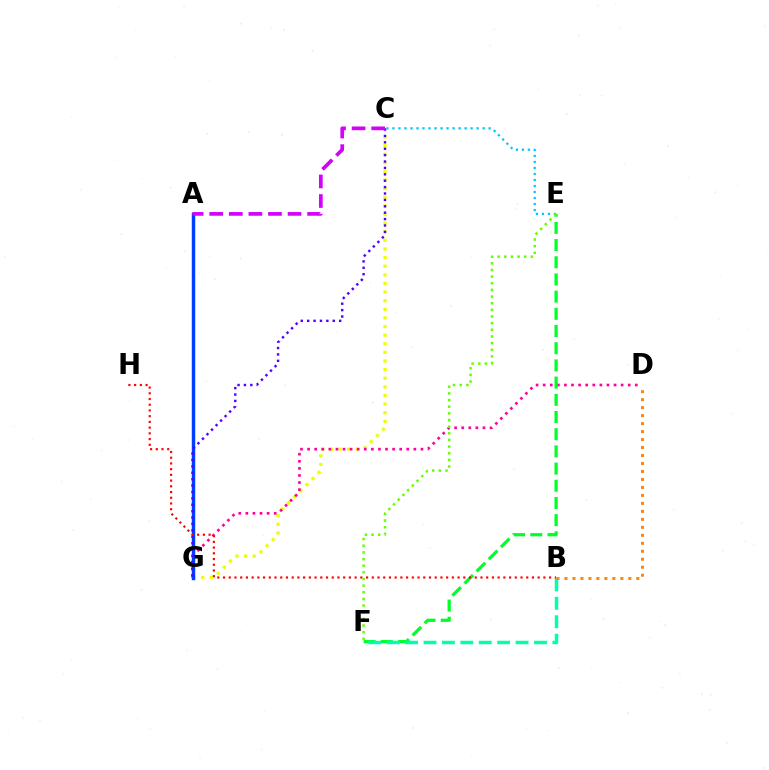{('C', 'G'): [{'color': '#eeff00', 'line_style': 'dotted', 'thickness': 2.34}, {'color': '#4f00ff', 'line_style': 'dotted', 'thickness': 1.74}], ('D', 'G'): [{'color': '#ff00a0', 'line_style': 'dotted', 'thickness': 1.93}], ('A', 'G'): [{'color': '#003fff', 'line_style': 'solid', 'thickness': 2.48}], ('E', 'F'): [{'color': '#00ff27', 'line_style': 'dashed', 'thickness': 2.34}, {'color': '#66ff00', 'line_style': 'dotted', 'thickness': 1.81}], ('A', 'C'): [{'color': '#d600ff', 'line_style': 'dashed', 'thickness': 2.66}], ('C', 'E'): [{'color': '#00c7ff', 'line_style': 'dotted', 'thickness': 1.63}], ('B', 'F'): [{'color': '#00ffaf', 'line_style': 'dashed', 'thickness': 2.5}], ('B', 'D'): [{'color': '#ff8800', 'line_style': 'dotted', 'thickness': 2.17}], ('B', 'H'): [{'color': '#ff0000', 'line_style': 'dotted', 'thickness': 1.55}]}